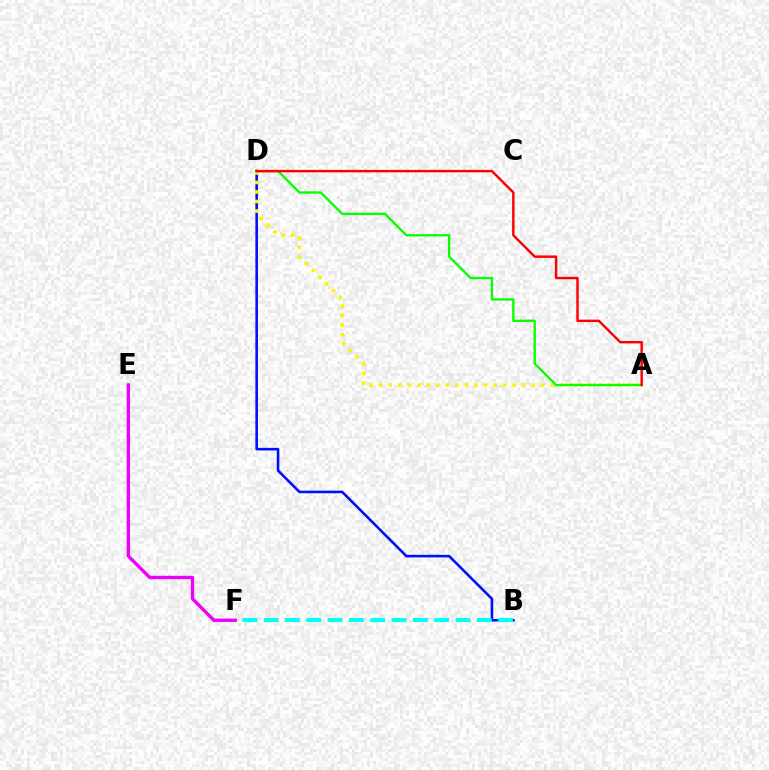{('B', 'D'): [{'color': '#0010ff', 'line_style': 'solid', 'thickness': 1.87}], ('A', 'D'): [{'color': '#fcf500', 'line_style': 'dotted', 'thickness': 2.59}, {'color': '#08ff00', 'line_style': 'solid', 'thickness': 1.69}, {'color': '#ff0000', 'line_style': 'solid', 'thickness': 1.74}], ('B', 'F'): [{'color': '#00fff6', 'line_style': 'dashed', 'thickness': 2.9}], ('E', 'F'): [{'color': '#ee00ff', 'line_style': 'solid', 'thickness': 2.41}]}